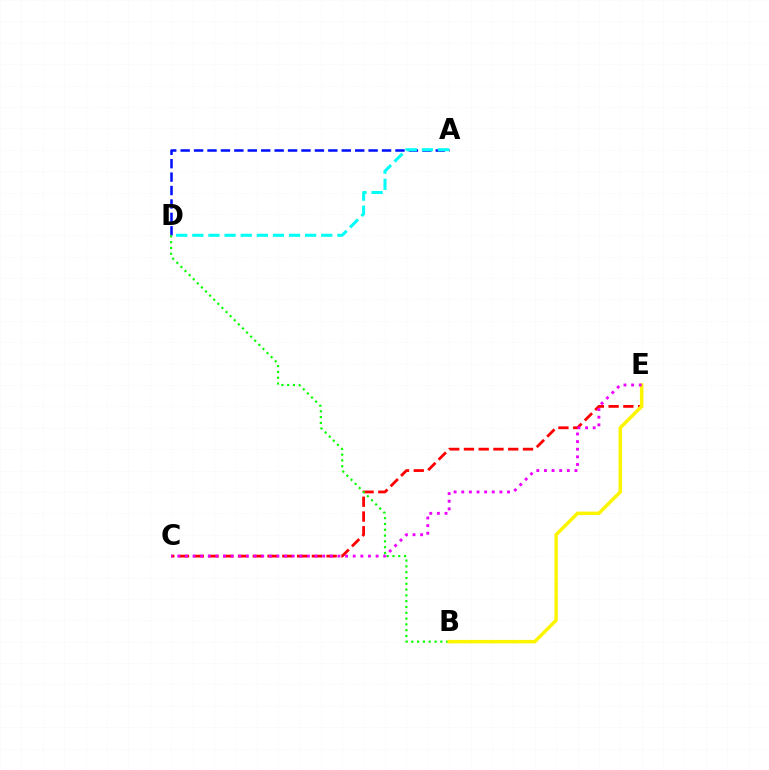{('A', 'D'): [{'color': '#0010ff', 'line_style': 'dashed', 'thickness': 1.82}, {'color': '#00fff6', 'line_style': 'dashed', 'thickness': 2.19}], ('C', 'E'): [{'color': '#ff0000', 'line_style': 'dashed', 'thickness': 2.01}, {'color': '#ee00ff', 'line_style': 'dotted', 'thickness': 2.07}], ('B', 'D'): [{'color': '#08ff00', 'line_style': 'dotted', 'thickness': 1.58}], ('B', 'E'): [{'color': '#fcf500', 'line_style': 'solid', 'thickness': 2.5}]}